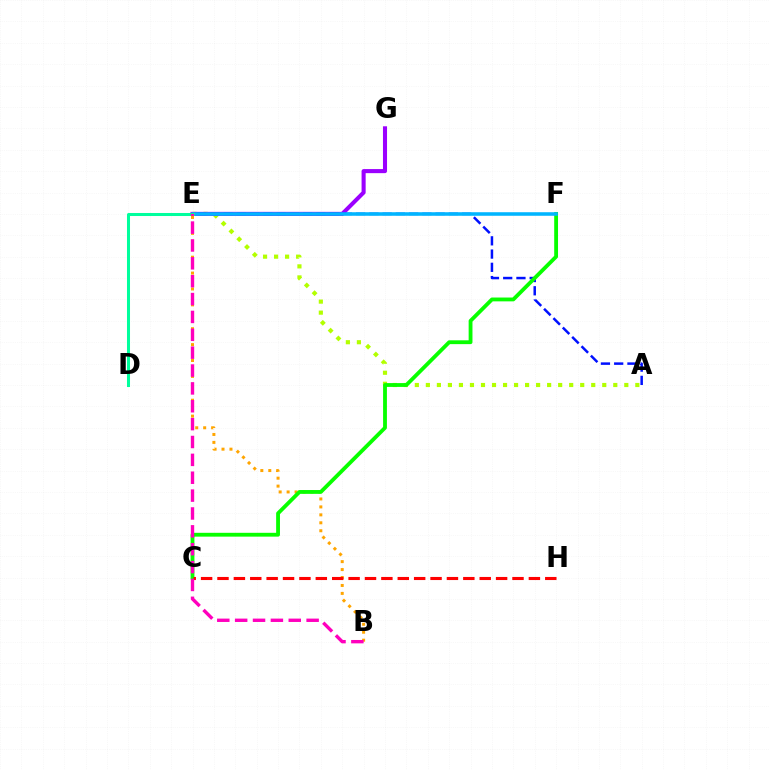{('A', 'E'): [{'color': '#b3ff00', 'line_style': 'dotted', 'thickness': 3.0}, {'color': '#0010ff', 'line_style': 'dashed', 'thickness': 1.8}], ('E', 'G'): [{'color': '#9b00ff', 'line_style': 'solid', 'thickness': 2.93}], ('B', 'E'): [{'color': '#ffa500', 'line_style': 'dotted', 'thickness': 2.16}, {'color': '#ff00bd', 'line_style': 'dashed', 'thickness': 2.43}], ('C', 'F'): [{'color': '#08ff00', 'line_style': 'solid', 'thickness': 2.75}], ('E', 'F'): [{'color': '#00b5ff', 'line_style': 'solid', 'thickness': 2.56}], ('C', 'H'): [{'color': '#ff0000', 'line_style': 'dashed', 'thickness': 2.23}], ('D', 'E'): [{'color': '#00ff9d', 'line_style': 'solid', 'thickness': 2.18}]}